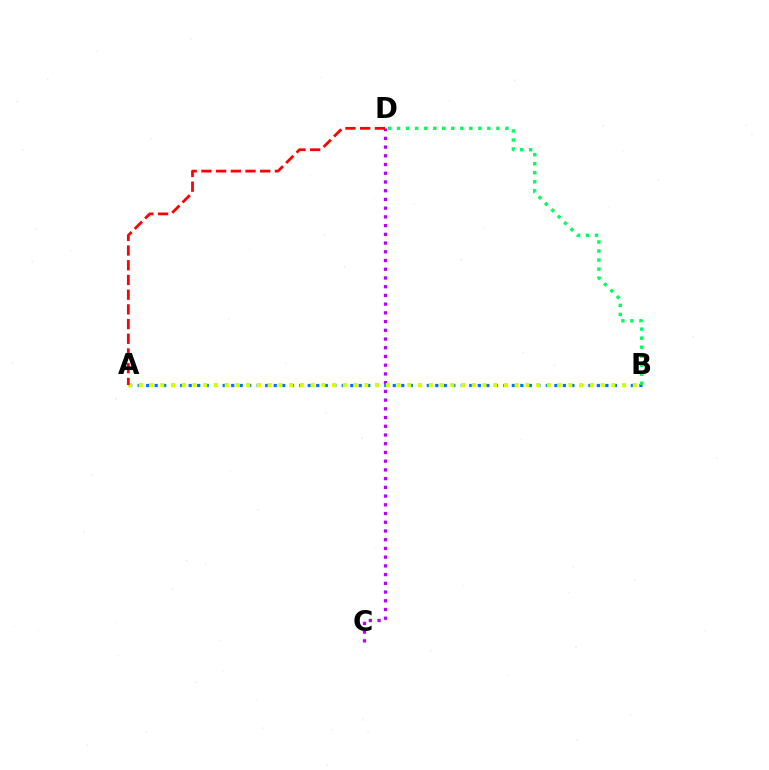{('C', 'D'): [{'color': '#b900ff', 'line_style': 'dotted', 'thickness': 2.37}], ('A', 'B'): [{'color': '#0074ff', 'line_style': 'dotted', 'thickness': 2.31}, {'color': '#d1ff00', 'line_style': 'dotted', 'thickness': 2.92}], ('A', 'D'): [{'color': '#ff0000', 'line_style': 'dashed', 'thickness': 2.0}], ('B', 'D'): [{'color': '#00ff5c', 'line_style': 'dotted', 'thickness': 2.45}]}